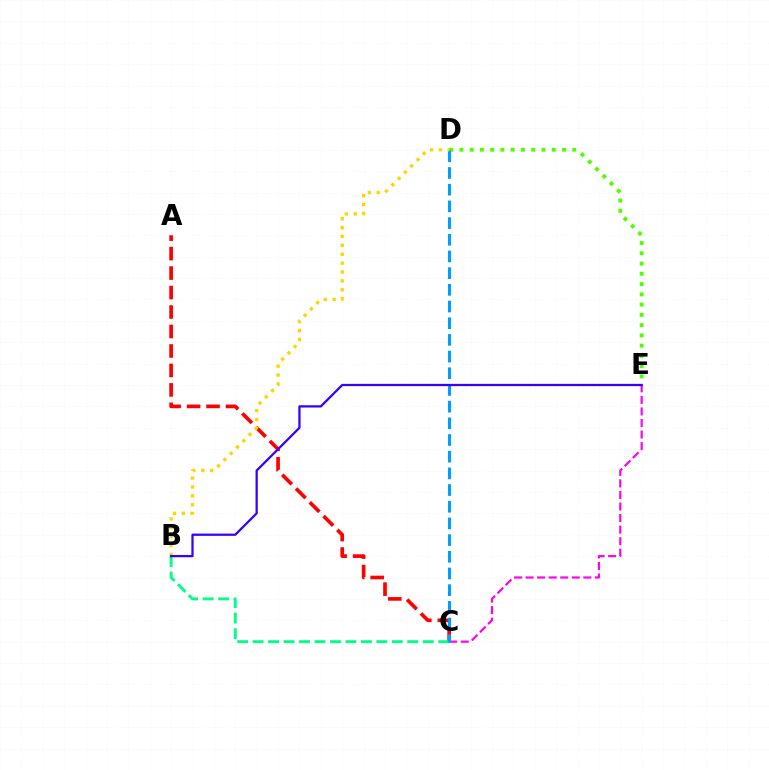{('A', 'C'): [{'color': '#ff0000', 'line_style': 'dashed', 'thickness': 2.65}], ('C', 'E'): [{'color': '#ff00ed', 'line_style': 'dashed', 'thickness': 1.57}], ('B', 'C'): [{'color': '#00ff86', 'line_style': 'dashed', 'thickness': 2.1}], ('D', 'E'): [{'color': '#4fff00', 'line_style': 'dotted', 'thickness': 2.79}], ('C', 'D'): [{'color': '#009eff', 'line_style': 'dashed', 'thickness': 2.27}], ('B', 'D'): [{'color': '#ffd500', 'line_style': 'dotted', 'thickness': 2.41}], ('B', 'E'): [{'color': '#3700ff', 'line_style': 'solid', 'thickness': 1.63}]}